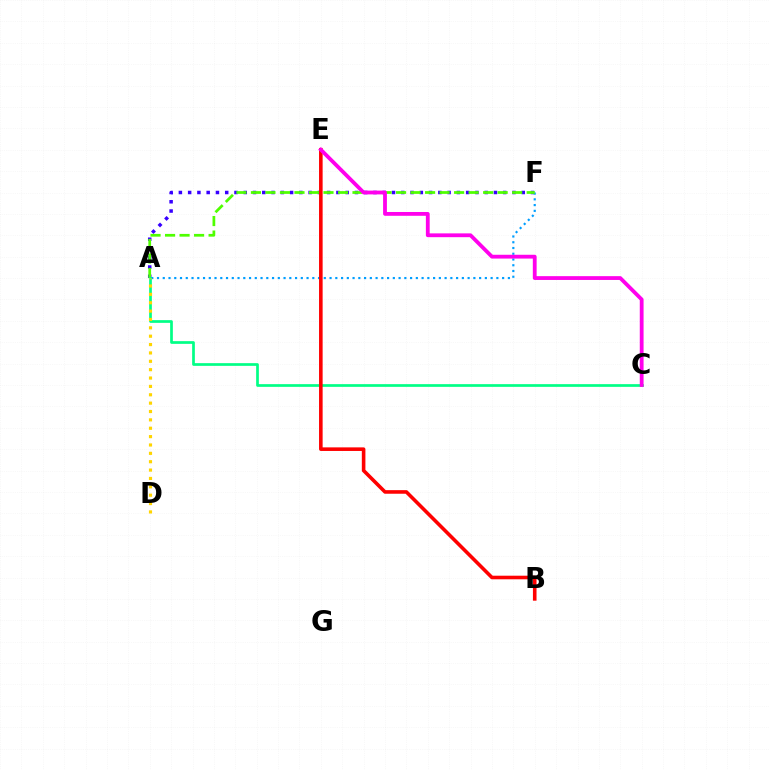{('A', 'F'): [{'color': '#3700ff', 'line_style': 'dotted', 'thickness': 2.52}, {'color': '#009eff', 'line_style': 'dotted', 'thickness': 1.56}, {'color': '#4fff00', 'line_style': 'dashed', 'thickness': 1.97}], ('A', 'C'): [{'color': '#00ff86', 'line_style': 'solid', 'thickness': 1.95}], ('B', 'E'): [{'color': '#ff0000', 'line_style': 'solid', 'thickness': 2.59}], ('A', 'D'): [{'color': '#ffd500', 'line_style': 'dotted', 'thickness': 2.27}], ('C', 'E'): [{'color': '#ff00ed', 'line_style': 'solid', 'thickness': 2.74}]}